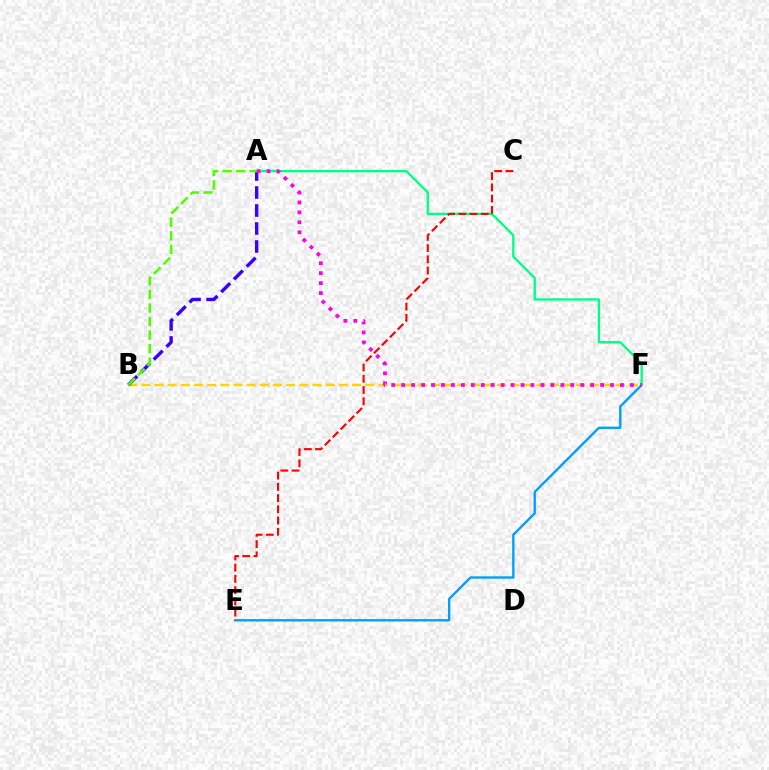{('E', 'F'): [{'color': '#009eff', 'line_style': 'solid', 'thickness': 1.69}], ('B', 'F'): [{'color': '#ffd500', 'line_style': 'dashed', 'thickness': 1.79}], ('A', 'F'): [{'color': '#00ff86', 'line_style': 'solid', 'thickness': 1.68}, {'color': '#ff00ed', 'line_style': 'dotted', 'thickness': 2.7}], ('C', 'E'): [{'color': '#ff0000', 'line_style': 'dashed', 'thickness': 1.53}], ('A', 'B'): [{'color': '#3700ff', 'line_style': 'dashed', 'thickness': 2.44}, {'color': '#4fff00', 'line_style': 'dashed', 'thickness': 1.84}]}